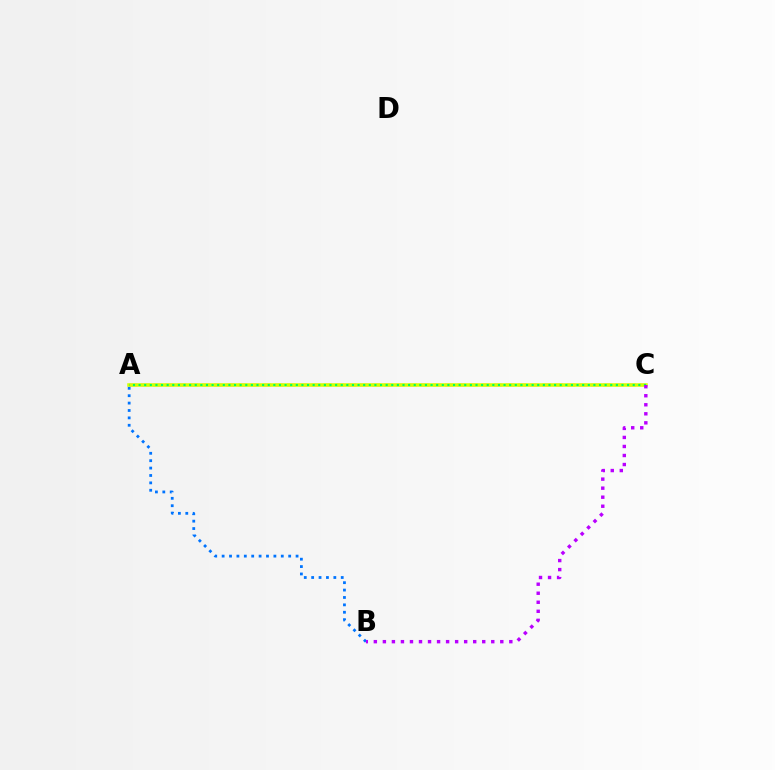{('A', 'C'): [{'color': '#ff0000', 'line_style': 'dashed', 'thickness': 1.65}, {'color': '#d1ff00', 'line_style': 'solid', 'thickness': 2.53}, {'color': '#00ff5c', 'line_style': 'dotted', 'thickness': 1.53}], ('A', 'B'): [{'color': '#0074ff', 'line_style': 'dotted', 'thickness': 2.01}], ('B', 'C'): [{'color': '#b900ff', 'line_style': 'dotted', 'thickness': 2.45}]}